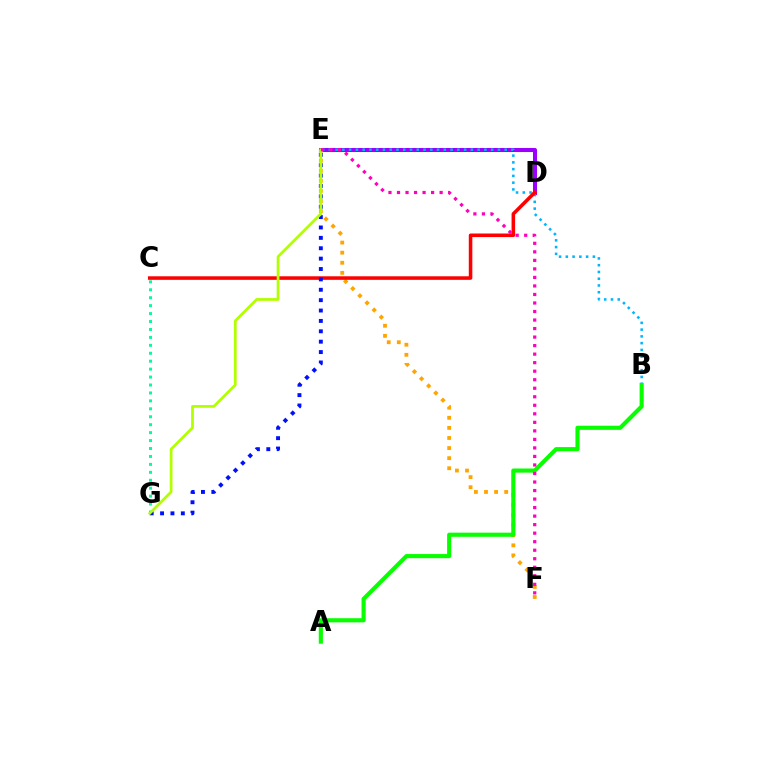{('D', 'E'): [{'color': '#9b00ff', 'line_style': 'solid', 'thickness': 2.91}], ('B', 'E'): [{'color': '#00b5ff', 'line_style': 'dotted', 'thickness': 1.84}], ('C', 'G'): [{'color': '#00ff9d', 'line_style': 'dotted', 'thickness': 2.16}], ('E', 'F'): [{'color': '#ffa500', 'line_style': 'dotted', 'thickness': 2.74}, {'color': '#ff00bd', 'line_style': 'dotted', 'thickness': 2.32}], ('C', 'D'): [{'color': '#ff0000', 'line_style': 'solid', 'thickness': 2.56}], ('A', 'B'): [{'color': '#08ff00', 'line_style': 'solid', 'thickness': 2.97}], ('E', 'G'): [{'color': '#0010ff', 'line_style': 'dotted', 'thickness': 2.82}, {'color': '#b3ff00', 'line_style': 'solid', 'thickness': 1.98}]}